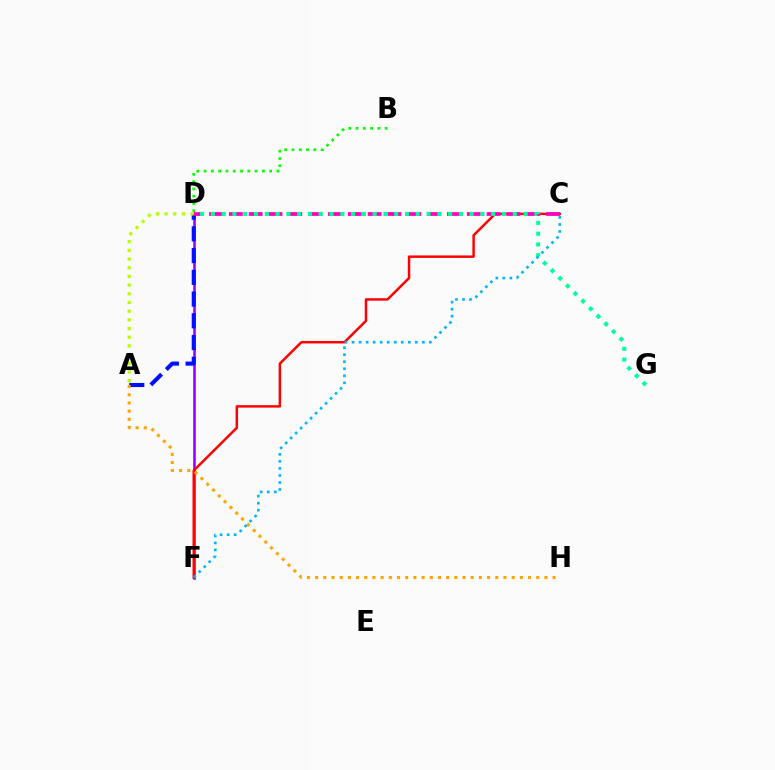{('D', 'F'): [{'color': '#9b00ff', 'line_style': 'solid', 'thickness': 1.86}], ('A', 'D'): [{'color': '#0010ff', 'line_style': 'dashed', 'thickness': 2.95}, {'color': '#b3ff00', 'line_style': 'dotted', 'thickness': 2.36}], ('C', 'F'): [{'color': '#ff0000', 'line_style': 'solid', 'thickness': 1.78}, {'color': '#00b5ff', 'line_style': 'dotted', 'thickness': 1.91}], ('B', 'D'): [{'color': '#08ff00', 'line_style': 'dotted', 'thickness': 1.98}], ('C', 'D'): [{'color': '#ff00bd', 'line_style': 'dashed', 'thickness': 2.69}], ('D', 'G'): [{'color': '#00ff9d', 'line_style': 'dotted', 'thickness': 2.93}], ('A', 'H'): [{'color': '#ffa500', 'line_style': 'dotted', 'thickness': 2.22}]}